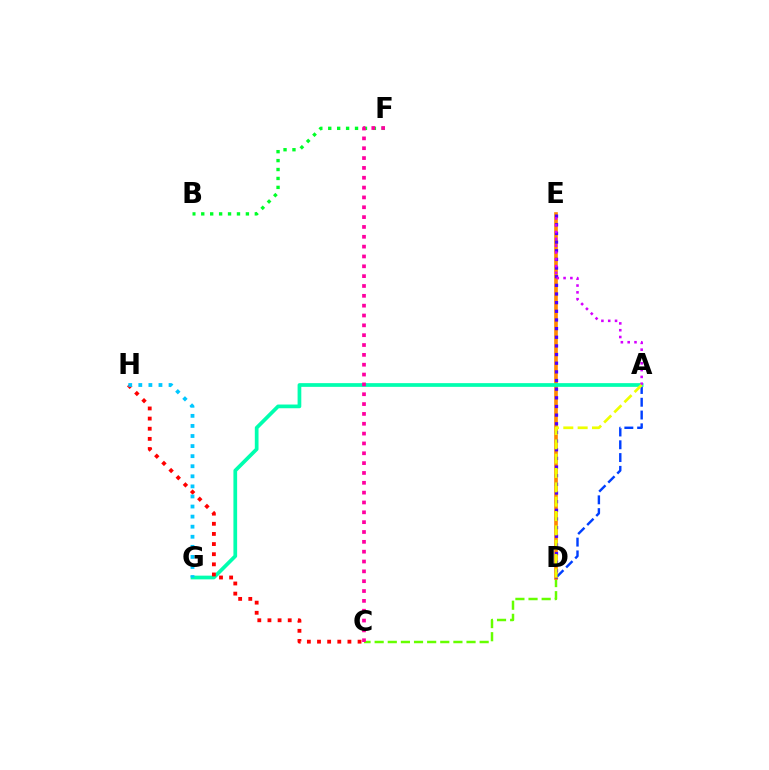{('C', 'D'): [{'color': '#66ff00', 'line_style': 'dashed', 'thickness': 1.78}], ('D', 'E'): [{'color': '#ff8800', 'line_style': 'solid', 'thickness': 2.63}, {'color': '#4f00ff', 'line_style': 'dotted', 'thickness': 2.35}], ('B', 'F'): [{'color': '#00ff27', 'line_style': 'dotted', 'thickness': 2.43}], ('A', 'D'): [{'color': '#003fff', 'line_style': 'dashed', 'thickness': 1.74}, {'color': '#eeff00', 'line_style': 'dashed', 'thickness': 1.95}], ('A', 'G'): [{'color': '#00ffaf', 'line_style': 'solid', 'thickness': 2.68}], ('A', 'E'): [{'color': '#d600ff', 'line_style': 'dotted', 'thickness': 1.85}], ('C', 'H'): [{'color': '#ff0000', 'line_style': 'dotted', 'thickness': 2.75}], ('C', 'F'): [{'color': '#ff00a0', 'line_style': 'dotted', 'thickness': 2.67}], ('G', 'H'): [{'color': '#00c7ff', 'line_style': 'dotted', 'thickness': 2.74}]}